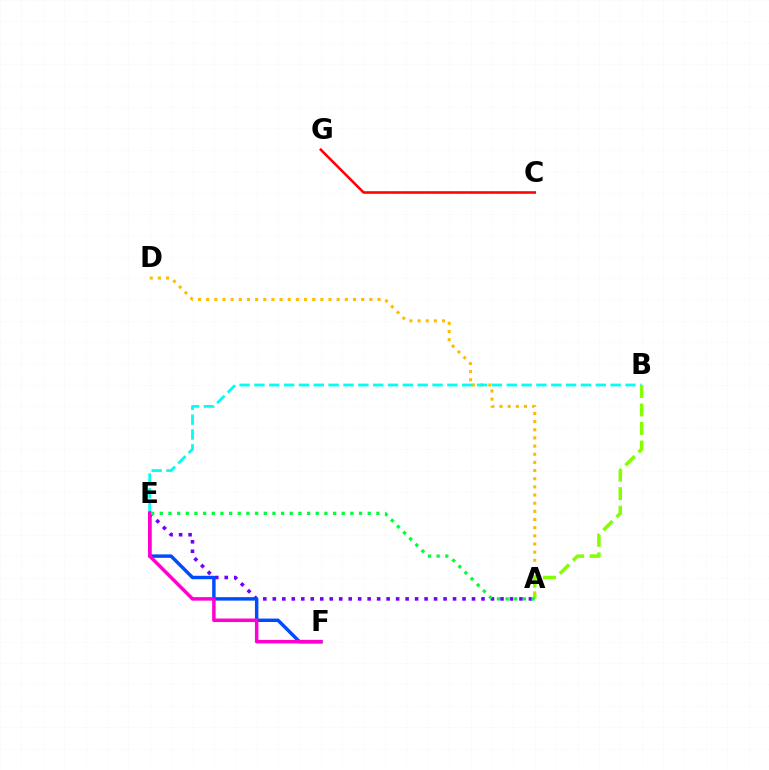{('A', 'D'): [{'color': '#ffbd00', 'line_style': 'dotted', 'thickness': 2.22}], ('B', 'E'): [{'color': '#00fff6', 'line_style': 'dashed', 'thickness': 2.02}], ('A', 'E'): [{'color': '#7200ff', 'line_style': 'dotted', 'thickness': 2.58}, {'color': '#00ff39', 'line_style': 'dotted', 'thickness': 2.35}], ('E', 'F'): [{'color': '#004bff', 'line_style': 'solid', 'thickness': 2.48}, {'color': '#ff00cf', 'line_style': 'solid', 'thickness': 2.52}], ('C', 'G'): [{'color': '#ff0000', 'line_style': 'solid', 'thickness': 1.85}], ('A', 'B'): [{'color': '#84ff00', 'line_style': 'dashed', 'thickness': 2.51}]}